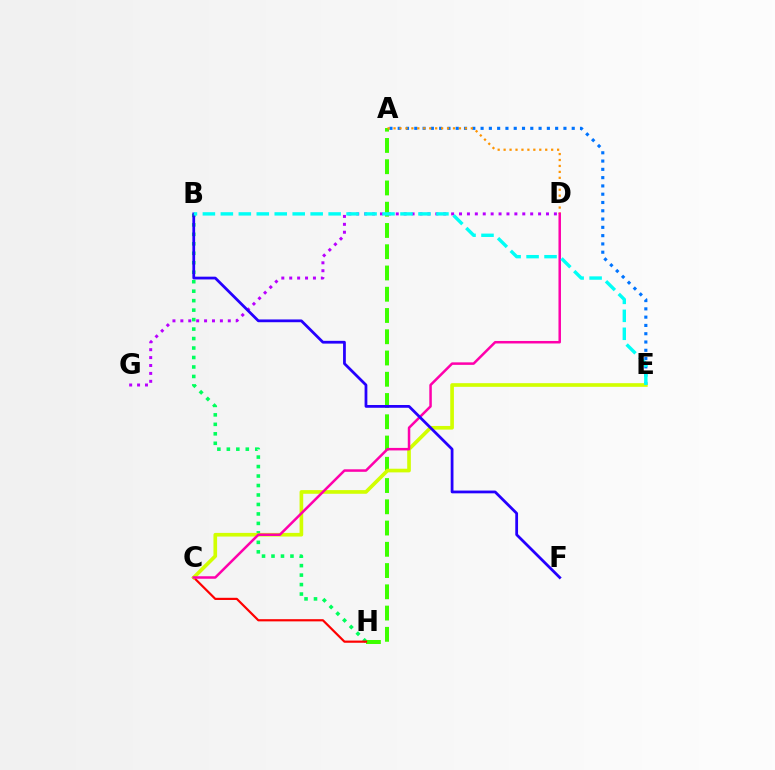{('A', 'E'): [{'color': '#0074ff', 'line_style': 'dotted', 'thickness': 2.25}], ('B', 'H'): [{'color': '#00ff5c', 'line_style': 'dotted', 'thickness': 2.57}], ('A', 'H'): [{'color': '#3dff00', 'line_style': 'dashed', 'thickness': 2.89}], ('C', 'H'): [{'color': '#ff0000', 'line_style': 'solid', 'thickness': 1.57}], ('D', 'G'): [{'color': '#b900ff', 'line_style': 'dotted', 'thickness': 2.15}], ('A', 'D'): [{'color': '#ff9400', 'line_style': 'dotted', 'thickness': 1.61}], ('C', 'E'): [{'color': '#d1ff00', 'line_style': 'solid', 'thickness': 2.63}], ('C', 'D'): [{'color': '#ff00ac', 'line_style': 'solid', 'thickness': 1.81}], ('B', 'F'): [{'color': '#2500ff', 'line_style': 'solid', 'thickness': 1.99}], ('B', 'E'): [{'color': '#00fff6', 'line_style': 'dashed', 'thickness': 2.44}]}